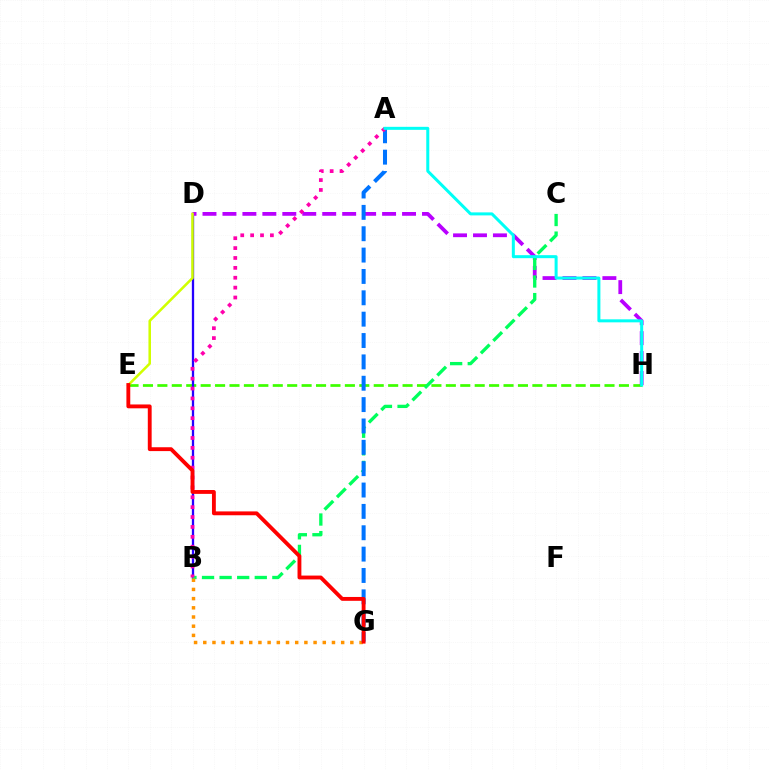{('E', 'H'): [{'color': '#3dff00', 'line_style': 'dashed', 'thickness': 1.96}], ('B', 'D'): [{'color': '#2500ff', 'line_style': 'solid', 'thickness': 1.65}], ('D', 'H'): [{'color': '#b900ff', 'line_style': 'dashed', 'thickness': 2.71}], ('B', 'C'): [{'color': '#00ff5c', 'line_style': 'dashed', 'thickness': 2.39}], ('D', 'E'): [{'color': '#d1ff00', 'line_style': 'solid', 'thickness': 1.84}], ('B', 'G'): [{'color': '#ff9400', 'line_style': 'dotted', 'thickness': 2.5}], ('A', 'G'): [{'color': '#0074ff', 'line_style': 'dashed', 'thickness': 2.9}], ('A', 'B'): [{'color': '#ff00ac', 'line_style': 'dotted', 'thickness': 2.69}], ('A', 'H'): [{'color': '#00fff6', 'line_style': 'solid', 'thickness': 2.17}], ('E', 'G'): [{'color': '#ff0000', 'line_style': 'solid', 'thickness': 2.77}]}